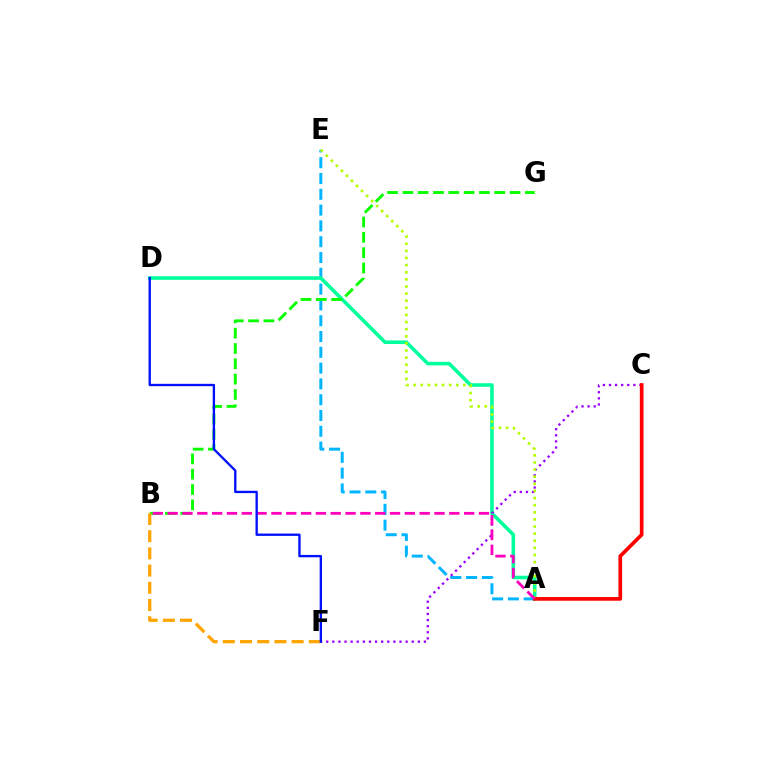{('A', 'E'): [{'color': '#00b5ff', 'line_style': 'dashed', 'thickness': 2.15}, {'color': '#b3ff00', 'line_style': 'dotted', 'thickness': 1.93}], ('A', 'D'): [{'color': '#00ff9d', 'line_style': 'solid', 'thickness': 2.58}], ('C', 'F'): [{'color': '#9b00ff', 'line_style': 'dotted', 'thickness': 1.66}], ('B', 'G'): [{'color': '#08ff00', 'line_style': 'dashed', 'thickness': 2.08}], ('A', 'C'): [{'color': '#ff0000', 'line_style': 'solid', 'thickness': 2.65}], ('B', 'F'): [{'color': '#ffa500', 'line_style': 'dashed', 'thickness': 2.34}], ('A', 'B'): [{'color': '#ff00bd', 'line_style': 'dashed', 'thickness': 2.01}], ('D', 'F'): [{'color': '#0010ff', 'line_style': 'solid', 'thickness': 1.68}]}